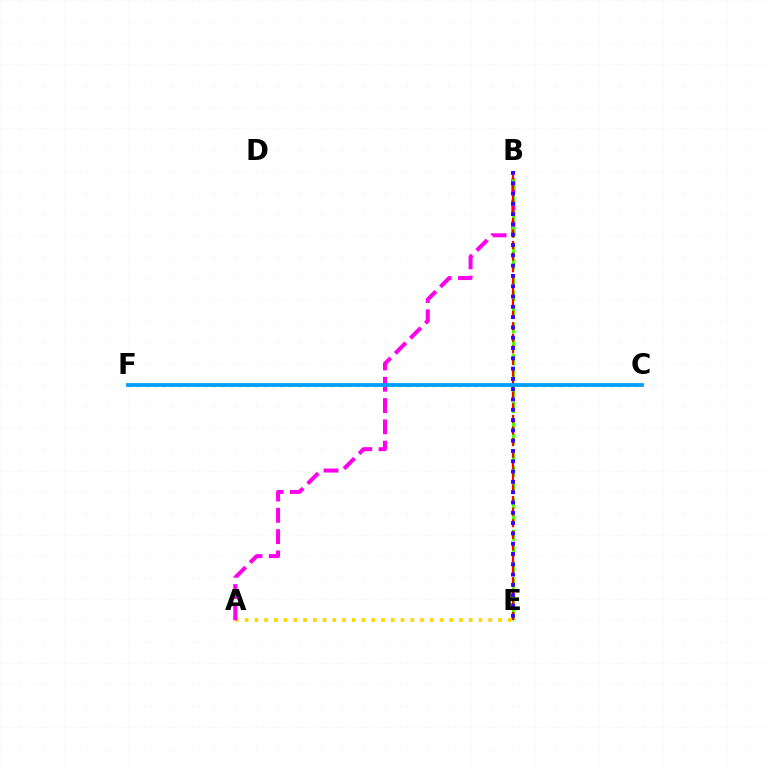{('A', 'E'): [{'color': '#ffd500', 'line_style': 'dotted', 'thickness': 2.65}], ('A', 'B'): [{'color': '#ff00ed', 'line_style': 'dashed', 'thickness': 2.89}], ('C', 'F'): [{'color': '#00ff86', 'line_style': 'dotted', 'thickness': 2.3}, {'color': '#009eff', 'line_style': 'solid', 'thickness': 2.71}], ('B', 'E'): [{'color': '#4fff00', 'line_style': 'dashed', 'thickness': 2.17}, {'color': '#ff0000', 'line_style': 'dashed', 'thickness': 1.57}, {'color': '#3700ff', 'line_style': 'dotted', 'thickness': 2.8}]}